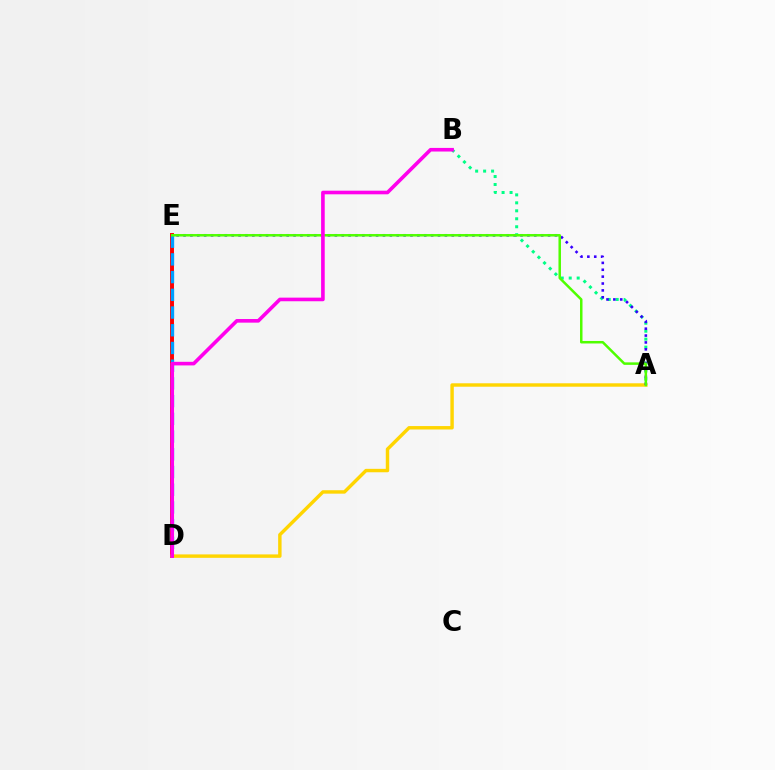{('D', 'E'): [{'color': '#ff0000', 'line_style': 'solid', 'thickness': 2.83}, {'color': '#009eff', 'line_style': 'dashed', 'thickness': 2.41}], ('A', 'D'): [{'color': '#ffd500', 'line_style': 'solid', 'thickness': 2.47}], ('A', 'B'): [{'color': '#00ff86', 'line_style': 'dotted', 'thickness': 2.17}], ('A', 'E'): [{'color': '#3700ff', 'line_style': 'dotted', 'thickness': 1.87}, {'color': '#4fff00', 'line_style': 'solid', 'thickness': 1.8}], ('B', 'D'): [{'color': '#ff00ed', 'line_style': 'solid', 'thickness': 2.6}]}